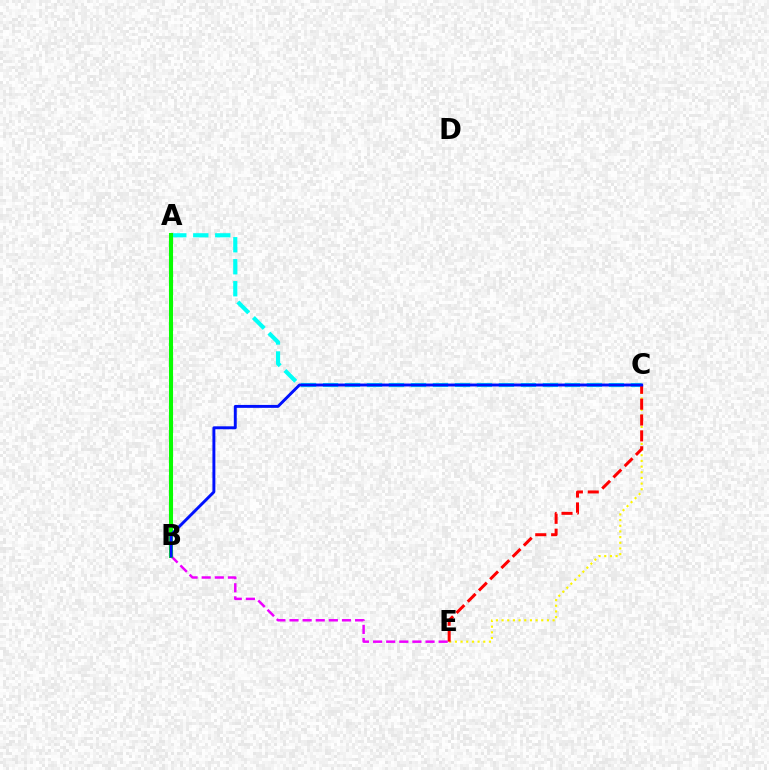{('A', 'C'): [{'color': '#00fff6', 'line_style': 'dashed', 'thickness': 2.99}], ('B', 'E'): [{'color': '#ee00ff', 'line_style': 'dashed', 'thickness': 1.78}], ('C', 'E'): [{'color': '#fcf500', 'line_style': 'dotted', 'thickness': 1.54}, {'color': '#ff0000', 'line_style': 'dashed', 'thickness': 2.16}], ('A', 'B'): [{'color': '#08ff00', 'line_style': 'solid', 'thickness': 2.93}], ('B', 'C'): [{'color': '#0010ff', 'line_style': 'solid', 'thickness': 2.11}]}